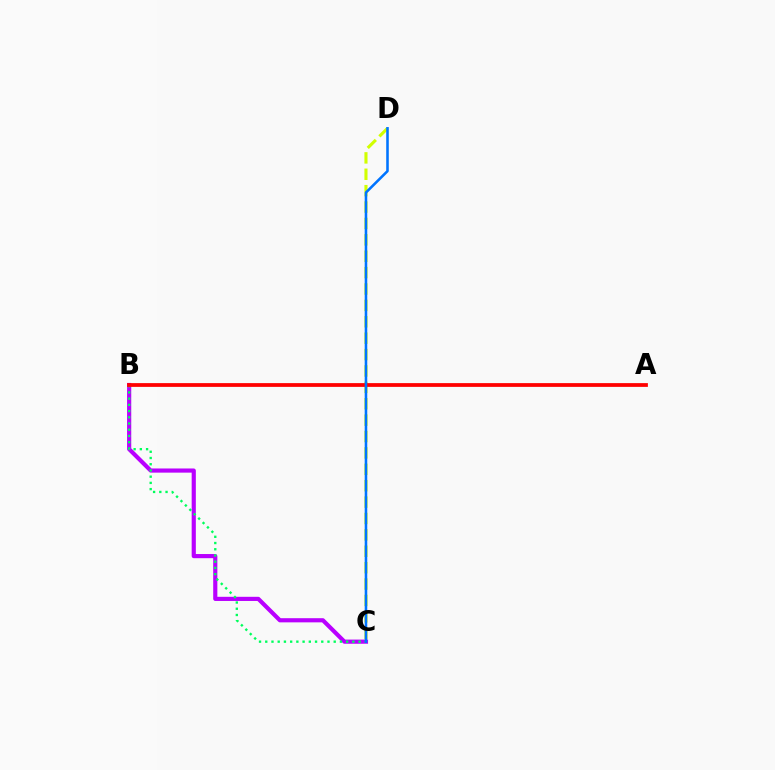{('B', 'C'): [{'color': '#b900ff', 'line_style': 'solid', 'thickness': 2.99}, {'color': '#00ff5c', 'line_style': 'dotted', 'thickness': 1.69}], ('C', 'D'): [{'color': '#d1ff00', 'line_style': 'dashed', 'thickness': 2.23}, {'color': '#0074ff', 'line_style': 'solid', 'thickness': 1.85}], ('A', 'B'): [{'color': '#ff0000', 'line_style': 'solid', 'thickness': 2.71}]}